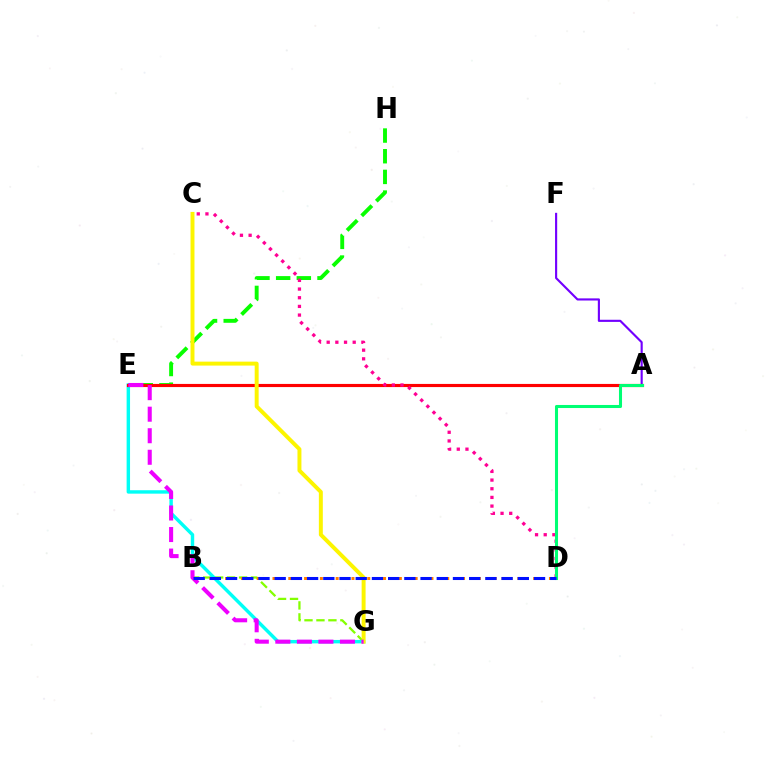{('E', 'H'): [{'color': '#08ff00', 'line_style': 'dashed', 'thickness': 2.81}], ('B', 'G'): [{'color': '#84ff00', 'line_style': 'dashed', 'thickness': 1.62}], ('A', 'E'): [{'color': '#008cff', 'line_style': 'dashed', 'thickness': 2.12}, {'color': '#ff0000', 'line_style': 'solid', 'thickness': 2.26}], ('B', 'D'): [{'color': '#ff7c00', 'line_style': 'dotted', 'thickness': 2.15}, {'color': '#0010ff', 'line_style': 'dashed', 'thickness': 2.2}], ('E', 'G'): [{'color': '#00fff6', 'line_style': 'solid', 'thickness': 2.46}, {'color': '#ee00ff', 'line_style': 'dashed', 'thickness': 2.93}], ('A', 'F'): [{'color': '#7200ff', 'line_style': 'solid', 'thickness': 1.54}], ('C', 'G'): [{'color': '#fcf500', 'line_style': 'solid', 'thickness': 2.84}], ('C', 'D'): [{'color': '#ff0094', 'line_style': 'dotted', 'thickness': 2.36}], ('A', 'D'): [{'color': '#00ff74', 'line_style': 'solid', 'thickness': 2.2}]}